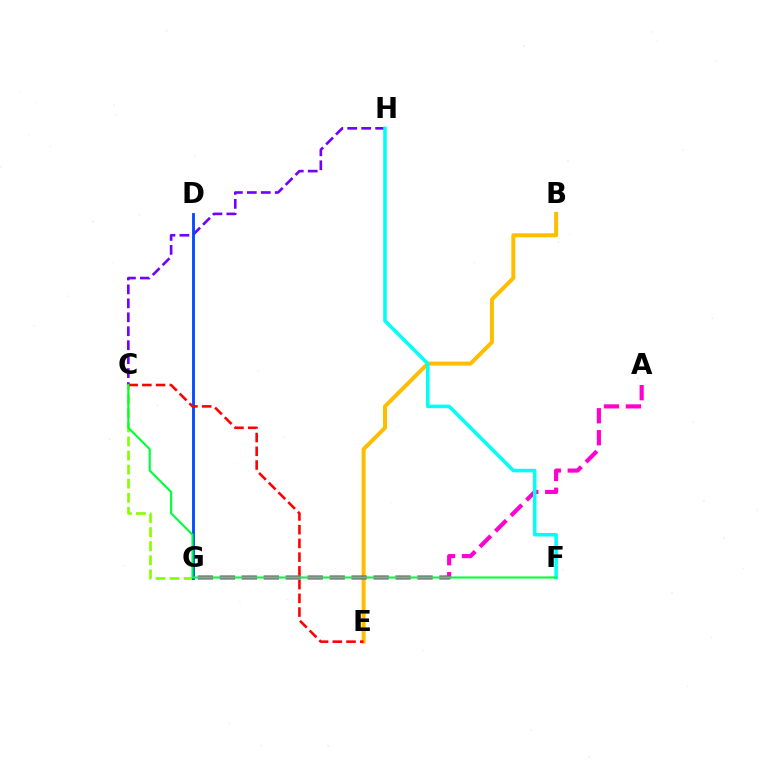{('B', 'E'): [{'color': '#ffbd00', 'line_style': 'solid', 'thickness': 2.88}], ('C', 'H'): [{'color': '#7200ff', 'line_style': 'dashed', 'thickness': 1.9}], ('A', 'G'): [{'color': '#ff00cf', 'line_style': 'dashed', 'thickness': 2.98}], ('F', 'H'): [{'color': '#00fff6', 'line_style': 'solid', 'thickness': 2.55}], ('C', 'G'): [{'color': '#84ff00', 'line_style': 'dashed', 'thickness': 1.91}], ('D', 'G'): [{'color': '#004bff', 'line_style': 'solid', 'thickness': 2.05}], ('C', 'E'): [{'color': '#ff0000', 'line_style': 'dashed', 'thickness': 1.87}], ('C', 'F'): [{'color': '#00ff39', 'line_style': 'solid', 'thickness': 1.52}]}